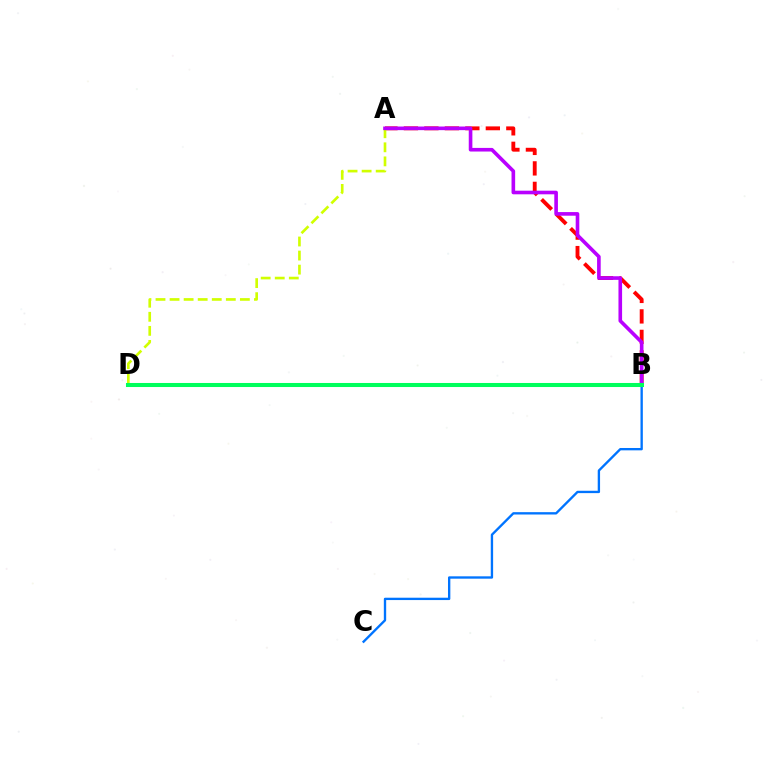{('A', 'B'): [{'color': '#ff0000', 'line_style': 'dashed', 'thickness': 2.78}, {'color': '#b900ff', 'line_style': 'solid', 'thickness': 2.61}], ('A', 'D'): [{'color': '#d1ff00', 'line_style': 'dashed', 'thickness': 1.91}], ('B', 'C'): [{'color': '#0074ff', 'line_style': 'solid', 'thickness': 1.69}], ('B', 'D'): [{'color': '#00ff5c', 'line_style': 'solid', 'thickness': 2.92}]}